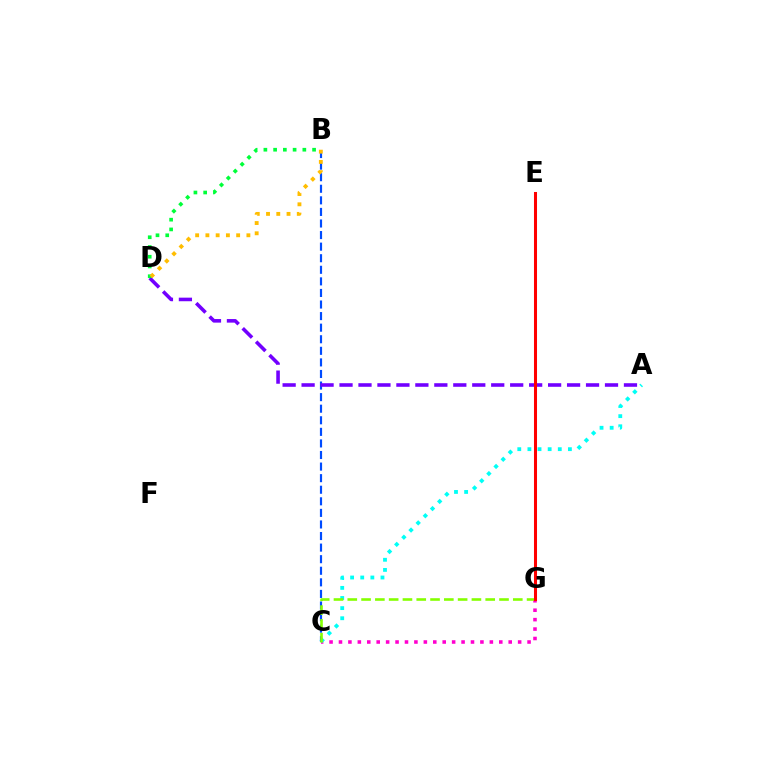{('C', 'G'): [{'color': '#ff00cf', 'line_style': 'dotted', 'thickness': 2.56}, {'color': '#84ff00', 'line_style': 'dashed', 'thickness': 1.87}], ('A', 'C'): [{'color': '#00fff6', 'line_style': 'dotted', 'thickness': 2.75}], ('B', 'C'): [{'color': '#004bff', 'line_style': 'dashed', 'thickness': 1.57}], ('A', 'D'): [{'color': '#7200ff', 'line_style': 'dashed', 'thickness': 2.58}], ('B', 'D'): [{'color': '#00ff39', 'line_style': 'dotted', 'thickness': 2.65}, {'color': '#ffbd00', 'line_style': 'dotted', 'thickness': 2.79}], ('E', 'G'): [{'color': '#ff0000', 'line_style': 'solid', 'thickness': 2.19}]}